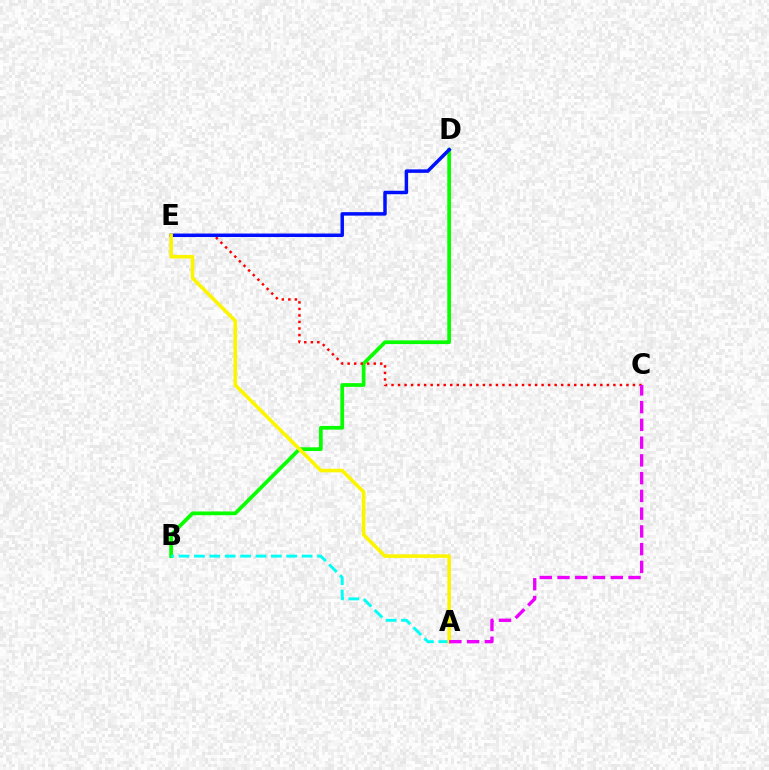{('B', 'D'): [{'color': '#08ff00', 'line_style': 'solid', 'thickness': 2.69}], ('C', 'E'): [{'color': '#ff0000', 'line_style': 'dotted', 'thickness': 1.77}], ('A', 'B'): [{'color': '#00fff6', 'line_style': 'dashed', 'thickness': 2.09}], ('D', 'E'): [{'color': '#0010ff', 'line_style': 'solid', 'thickness': 2.51}], ('A', 'E'): [{'color': '#fcf500', 'line_style': 'solid', 'thickness': 2.59}], ('A', 'C'): [{'color': '#ee00ff', 'line_style': 'dashed', 'thickness': 2.41}]}